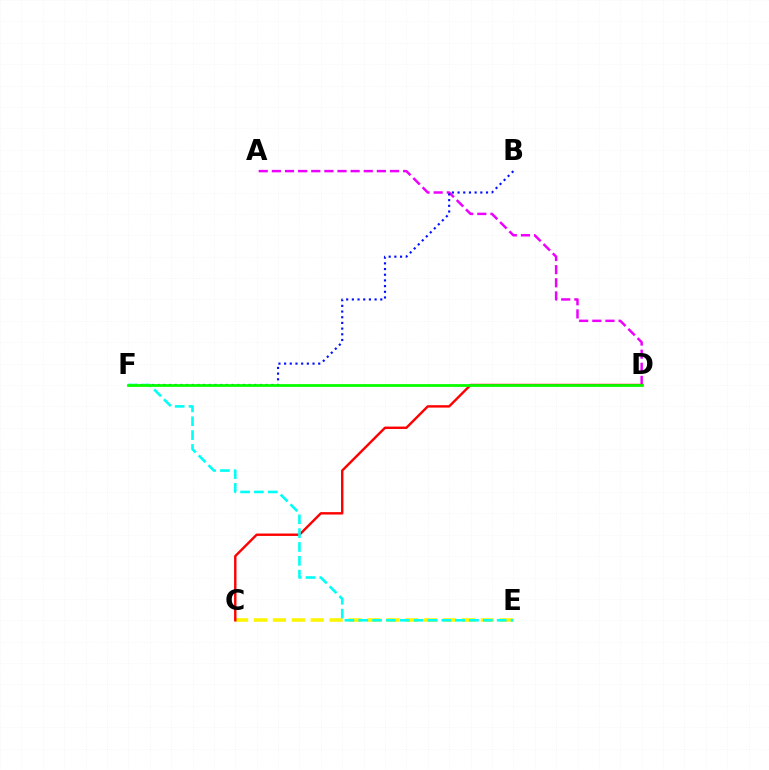{('A', 'D'): [{'color': '#ee00ff', 'line_style': 'dashed', 'thickness': 1.78}], ('B', 'F'): [{'color': '#0010ff', 'line_style': 'dotted', 'thickness': 1.54}], ('C', 'E'): [{'color': '#fcf500', 'line_style': 'dashed', 'thickness': 2.57}], ('C', 'D'): [{'color': '#ff0000', 'line_style': 'solid', 'thickness': 1.73}], ('E', 'F'): [{'color': '#00fff6', 'line_style': 'dashed', 'thickness': 1.88}], ('D', 'F'): [{'color': '#08ff00', 'line_style': 'solid', 'thickness': 2.01}]}